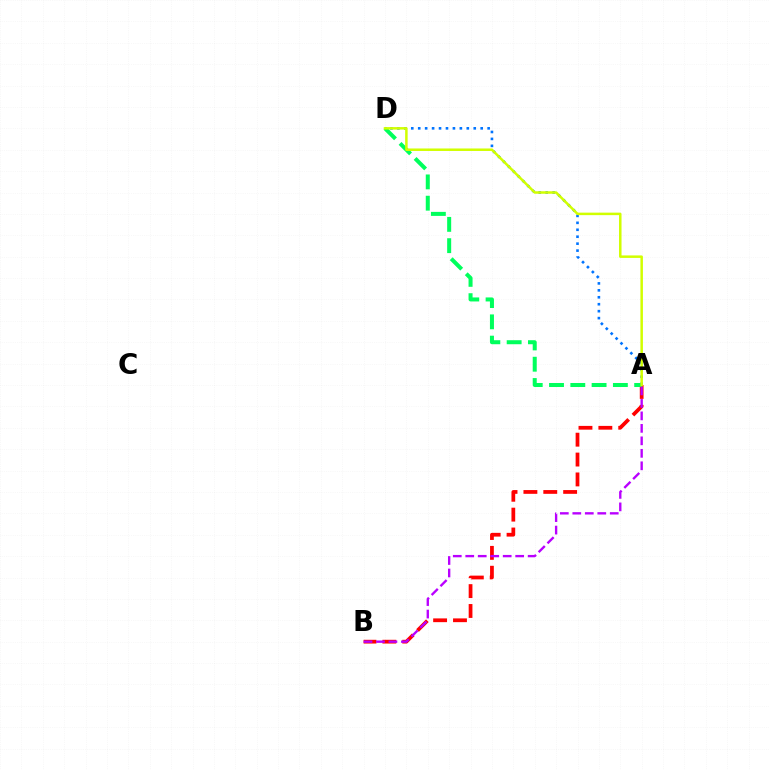{('A', 'B'): [{'color': '#ff0000', 'line_style': 'dashed', 'thickness': 2.7}, {'color': '#b900ff', 'line_style': 'dashed', 'thickness': 1.7}], ('A', 'D'): [{'color': '#0074ff', 'line_style': 'dotted', 'thickness': 1.89}, {'color': '#00ff5c', 'line_style': 'dashed', 'thickness': 2.89}, {'color': '#d1ff00', 'line_style': 'solid', 'thickness': 1.8}]}